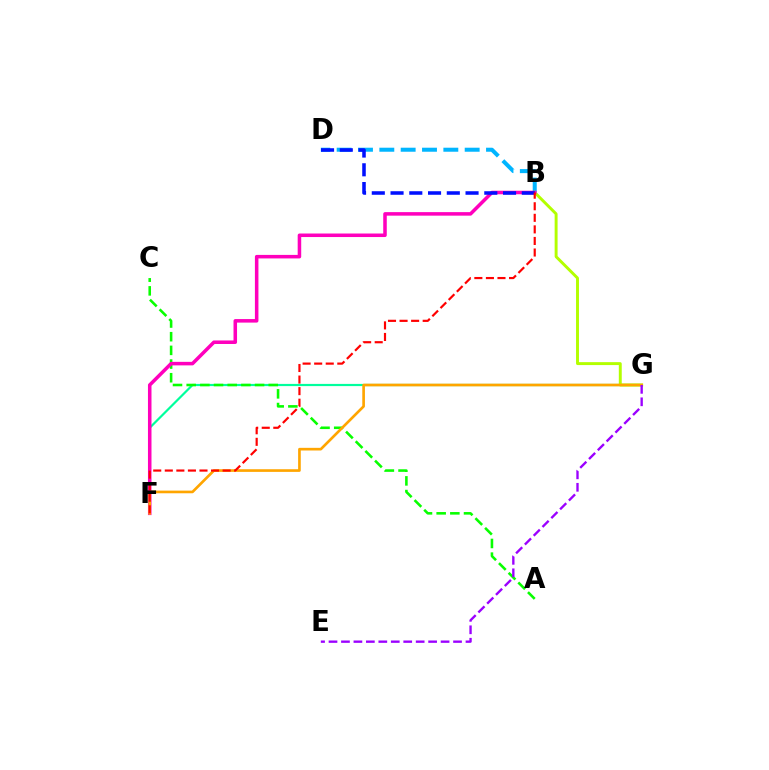{('B', 'D'): [{'color': '#00b5ff', 'line_style': 'dashed', 'thickness': 2.9}, {'color': '#0010ff', 'line_style': 'dashed', 'thickness': 2.55}], ('F', 'G'): [{'color': '#00ff9d', 'line_style': 'solid', 'thickness': 1.58}, {'color': '#ffa500', 'line_style': 'solid', 'thickness': 1.92}], ('B', 'G'): [{'color': '#b3ff00', 'line_style': 'solid', 'thickness': 2.11}], ('A', 'C'): [{'color': '#08ff00', 'line_style': 'dashed', 'thickness': 1.86}], ('B', 'F'): [{'color': '#ff00bd', 'line_style': 'solid', 'thickness': 2.54}, {'color': '#ff0000', 'line_style': 'dashed', 'thickness': 1.57}], ('E', 'G'): [{'color': '#9b00ff', 'line_style': 'dashed', 'thickness': 1.69}]}